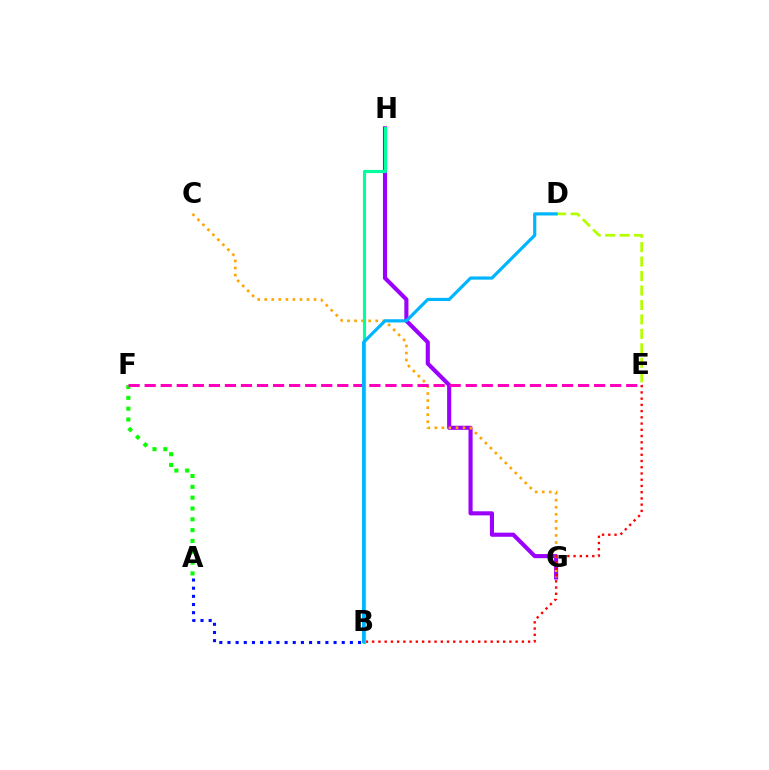{('A', 'B'): [{'color': '#0010ff', 'line_style': 'dotted', 'thickness': 2.22}], ('G', 'H'): [{'color': '#9b00ff', 'line_style': 'solid', 'thickness': 2.96}], ('C', 'G'): [{'color': '#ffa500', 'line_style': 'dotted', 'thickness': 1.92}], ('A', 'F'): [{'color': '#08ff00', 'line_style': 'dotted', 'thickness': 2.94}], ('E', 'F'): [{'color': '#ff00bd', 'line_style': 'dashed', 'thickness': 2.18}], ('B', 'E'): [{'color': '#ff0000', 'line_style': 'dotted', 'thickness': 1.69}], ('D', 'E'): [{'color': '#b3ff00', 'line_style': 'dashed', 'thickness': 1.96}], ('B', 'H'): [{'color': '#00ff9d', 'line_style': 'solid', 'thickness': 2.26}], ('B', 'D'): [{'color': '#00b5ff', 'line_style': 'solid', 'thickness': 2.3}]}